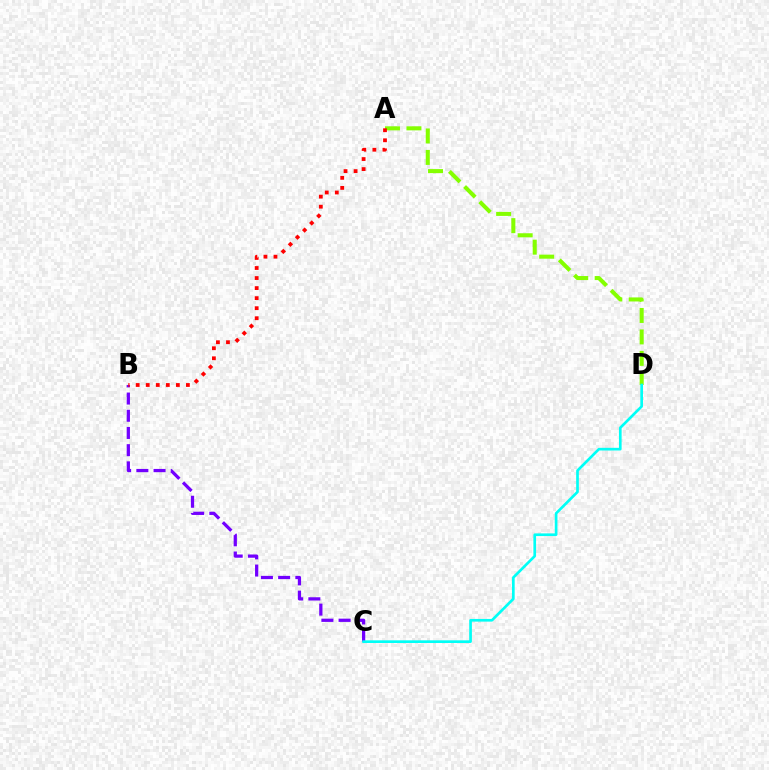{('A', 'D'): [{'color': '#84ff00', 'line_style': 'dashed', 'thickness': 2.91}], ('B', 'C'): [{'color': '#7200ff', 'line_style': 'dashed', 'thickness': 2.34}], ('A', 'B'): [{'color': '#ff0000', 'line_style': 'dotted', 'thickness': 2.73}], ('C', 'D'): [{'color': '#00fff6', 'line_style': 'solid', 'thickness': 1.93}]}